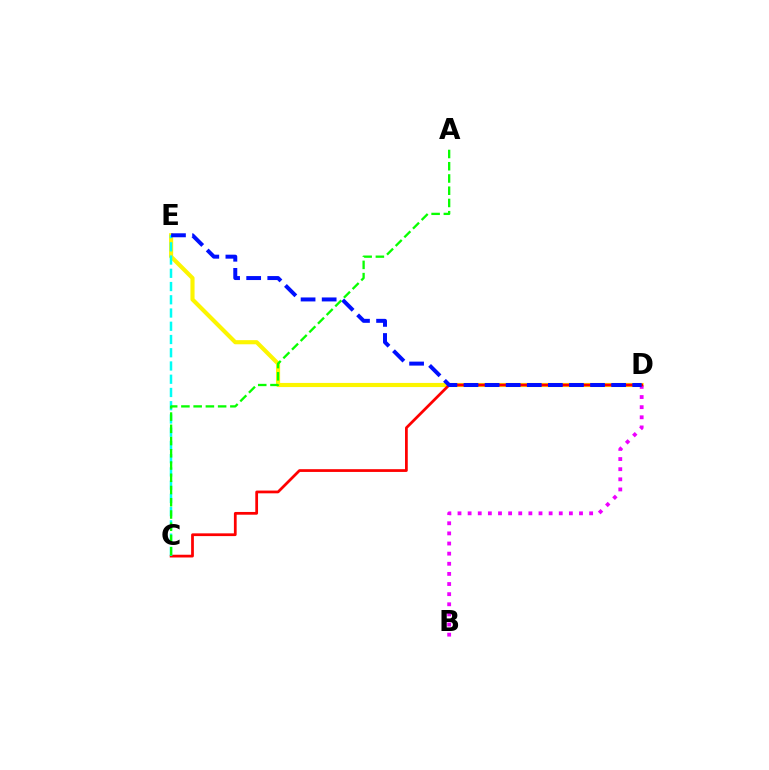{('D', 'E'): [{'color': '#fcf500', 'line_style': 'solid', 'thickness': 2.97}, {'color': '#0010ff', 'line_style': 'dashed', 'thickness': 2.86}], ('B', 'D'): [{'color': '#ee00ff', 'line_style': 'dotted', 'thickness': 2.75}], ('C', 'D'): [{'color': '#ff0000', 'line_style': 'solid', 'thickness': 1.98}], ('C', 'E'): [{'color': '#00fff6', 'line_style': 'dashed', 'thickness': 1.8}], ('A', 'C'): [{'color': '#08ff00', 'line_style': 'dashed', 'thickness': 1.66}]}